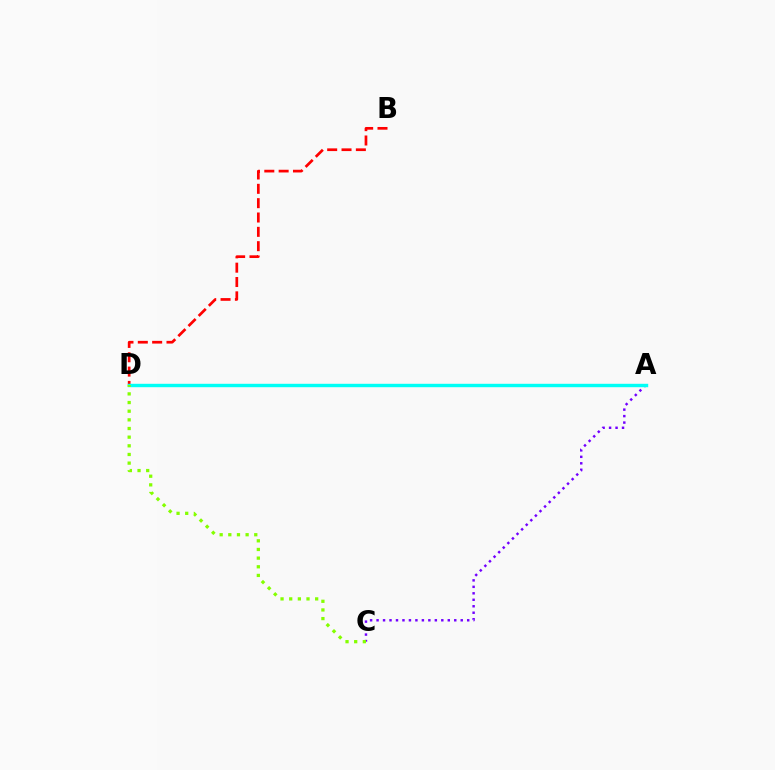{('B', 'D'): [{'color': '#ff0000', 'line_style': 'dashed', 'thickness': 1.95}], ('A', 'C'): [{'color': '#7200ff', 'line_style': 'dotted', 'thickness': 1.76}], ('A', 'D'): [{'color': '#00fff6', 'line_style': 'solid', 'thickness': 2.46}], ('C', 'D'): [{'color': '#84ff00', 'line_style': 'dotted', 'thickness': 2.35}]}